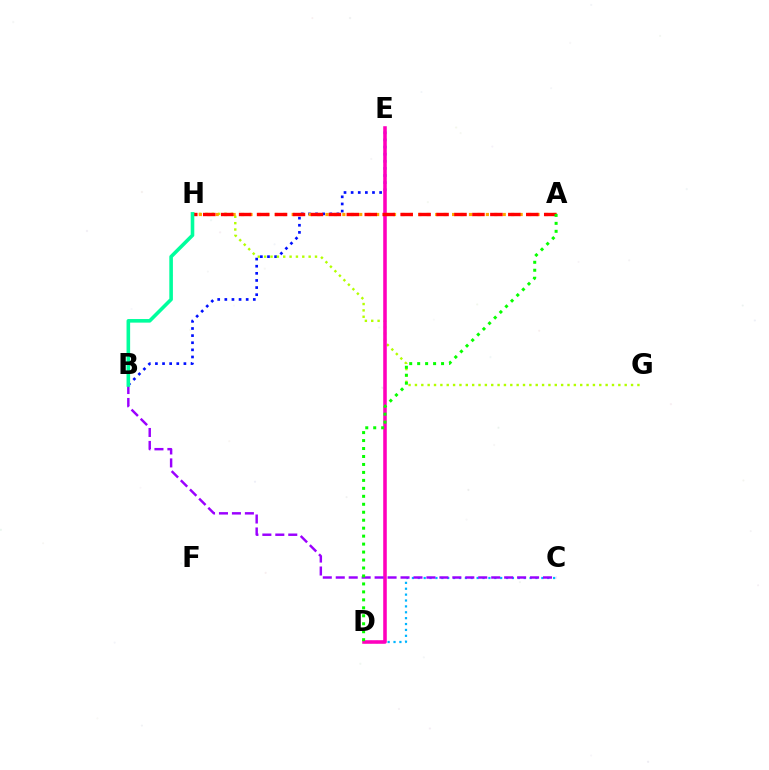{('C', 'D'): [{'color': '#00b5ff', 'line_style': 'dotted', 'thickness': 1.6}], ('B', 'E'): [{'color': '#0010ff', 'line_style': 'dotted', 'thickness': 1.93}], ('G', 'H'): [{'color': '#b3ff00', 'line_style': 'dotted', 'thickness': 1.73}], ('D', 'E'): [{'color': '#ff00bd', 'line_style': 'solid', 'thickness': 2.56}], ('A', 'H'): [{'color': '#ffa500', 'line_style': 'dotted', 'thickness': 2.29}, {'color': '#ff0000', 'line_style': 'dashed', 'thickness': 2.44}], ('B', 'C'): [{'color': '#9b00ff', 'line_style': 'dashed', 'thickness': 1.76}], ('A', 'D'): [{'color': '#08ff00', 'line_style': 'dotted', 'thickness': 2.16}], ('B', 'H'): [{'color': '#00ff9d', 'line_style': 'solid', 'thickness': 2.59}]}